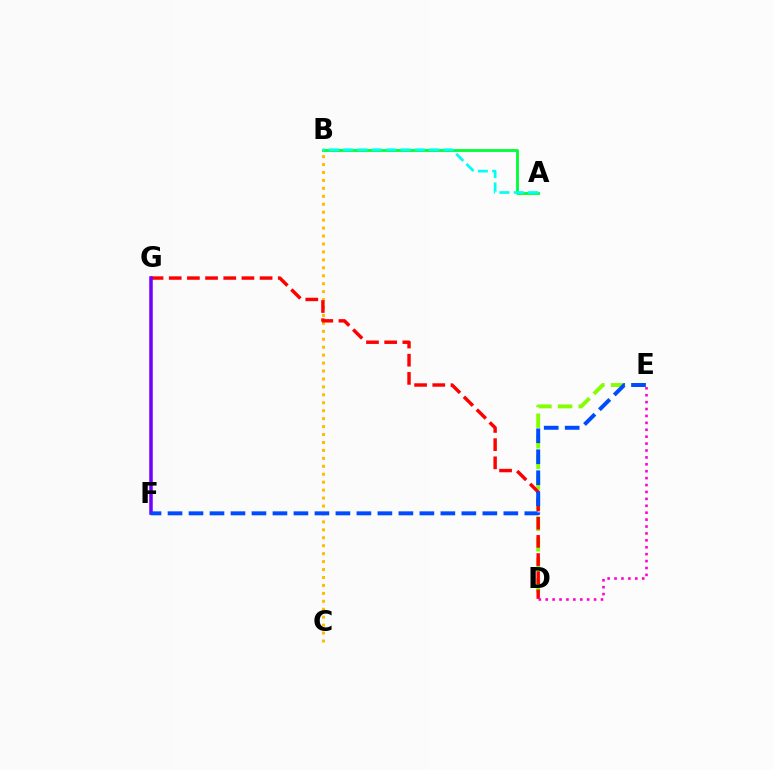{('D', 'E'): [{'color': '#84ff00', 'line_style': 'dashed', 'thickness': 2.8}, {'color': '#ff00cf', 'line_style': 'dotted', 'thickness': 1.88}], ('B', 'C'): [{'color': '#ffbd00', 'line_style': 'dotted', 'thickness': 2.16}], ('D', 'G'): [{'color': '#ff0000', 'line_style': 'dashed', 'thickness': 2.47}], ('F', 'G'): [{'color': '#7200ff', 'line_style': 'solid', 'thickness': 2.53}], ('A', 'B'): [{'color': '#00ff39', 'line_style': 'solid', 'thickness': 2.05}, {'color': '#00fff6', 'line_style': 'dashed', 'thickness': 1.95}], ('E', 'F'): [{'color': '#004bff', 'line_style': 'dashed', 'thickness': 2.85}]}